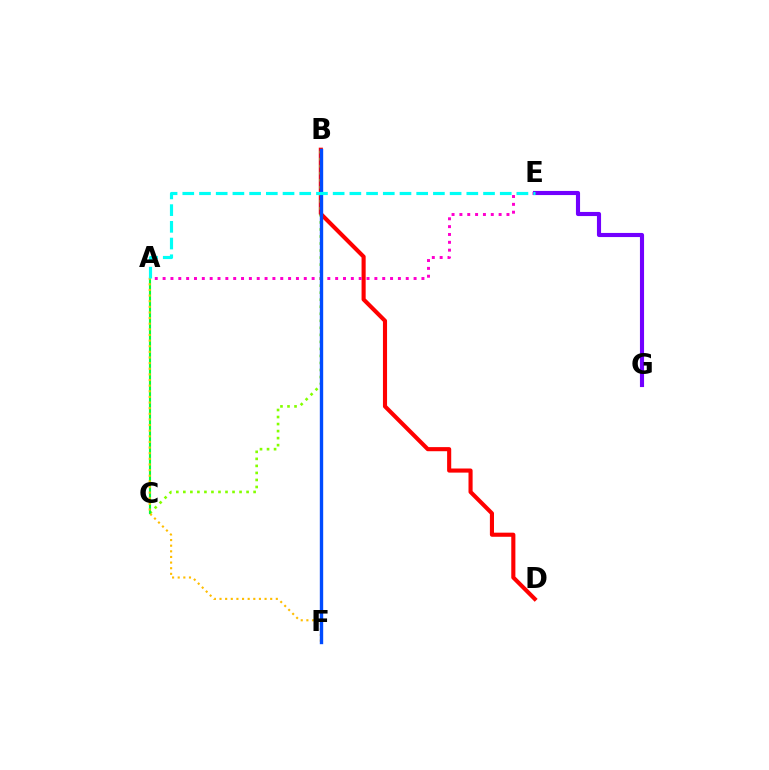{('B', 'D'): [{'color': '#ff0000', 'line_style': 'solid', 'thickness': 2.96}], ('A', 'E'): [{'color': '#ff00cf', 'line_style': 'dotted', 'thickness': 2.13}, {'color': '#00fff6', 'line_style': 'dashed', 'thickness': 2.27}], ('E', 'G'): [{'color': '#7200ff', 'line_style': 'solid', 'thickness': 2.96}], ('B', 'C'): [{'color': '#84ff00', 'line_style': 'dotted', 'thickness': 1.91}], ('A', 'C'): [{'color': '#00ff39', 'line_style': 'solid', 'thickness': 1.54}], ('A', 'F'): [{'color': '#ffbd00', 'line_style': 'dotted', 'thickness': 1.53}], ('B', 'F'): [{'color': '#004bff', 'line_style': 'solid', 'thickness': 2.43}]}